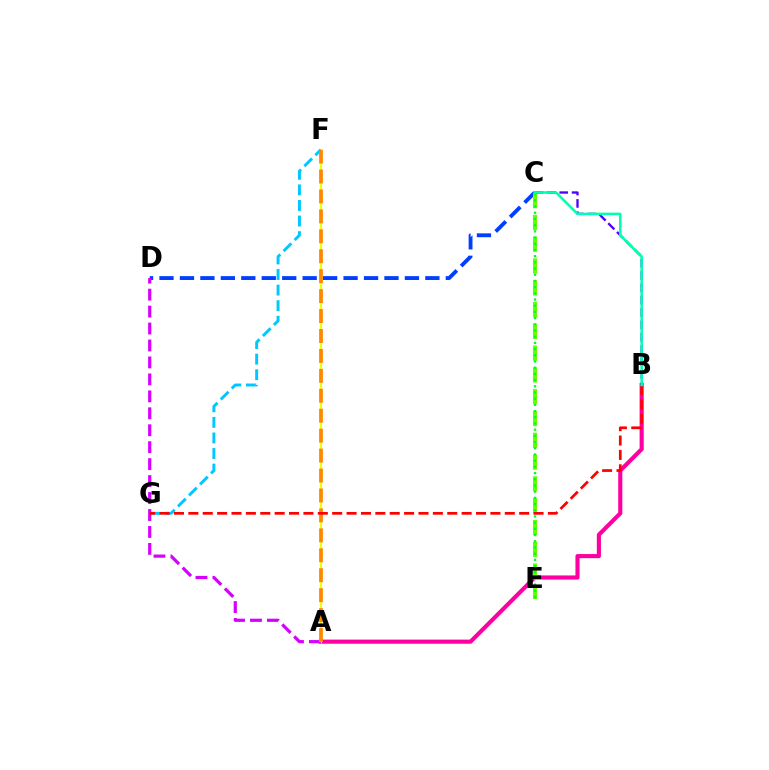{('A', 'B'): [{'color': '#ff00a0', 'line_style': 'solid', 'thickness': 2.97}], ('C', 'D'): [{'color': '#003fff', 'line_style': 'dashed', 'thickness': 2.78}], ('C', 'E'): [{'color': '#66ff00', 'line_style': 'dashed', 'thickness': 2.96}, {'color': '#00ff27', 'line_style': 'dotted', 'thickness': 1.68}], ('A', 'F'): [{'color': '#eeff00', 'line_style': 'solid', 'thickness': 1.55}, {'color': '#ff8800', 'line_style': 'dashed', 'thickness': 2.71}], ('B', 'C'): [{'color': '#4f00ff', 'line_style': 'dashed', 'thickness': 1.68}, {'color': '#00ffaf', 'line_style': 'solid', 'thickness': 1.82}], ('F', 'G'): [{'color': '#00c7ff', 'line_style': 'dashed', 'thickness': 2.12}], ('A', 'D'): [{'color': '#d600ff', 'line_style': 'dashed', 'thickness': 2.3}], ('B', 'G'): [{'color': '#ff0000', 'line_style': 'dashed', 'thickness': 1.95}]}